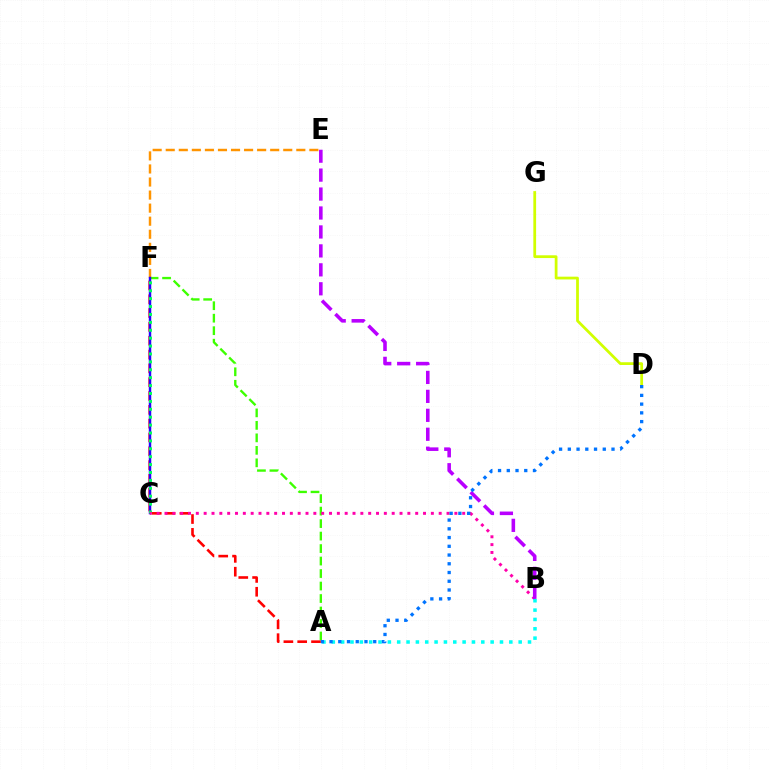{('A', 'F'): [{'color': '#3dff00', 'line_style': 'dashed', 'thickness': 1.7}, {'color': '#ff0000', 'line_style': 'dashed', 'thickness': 1.88}], ('E', 'F'): [{'color': '#ff9400', 'line_style': 'dashed', 'thickness': 1.77}], ('C', 'F'): [{'color': '#2500ff', 'line_style': 'solid', 'thickness': 1.76}, {'color': '#00ff5c', 'line_style': 'dotted', 'thickness': 2.15}], ('D', 'G'): [{'color': '#d1ff00', 'line_style': 'solid', 'thickness': 1.99}], ('B', 'C'): [{'color': '#ff00ac', 'line_style': 'dotted', 'thickness': 2.13}], ('A', 'B'): [{'color': '#00fff6', 'line_style': 'dotted', 'thickness': 2.54}], ('B', 'E'): [{'color': '#b900ff', 'line_style': 'dashed', 'thickness': 2.57}], ('A', 'D'): [{'color': '#0074ff', 'line_style': 'dotted', 'thickness': 2.37}]}